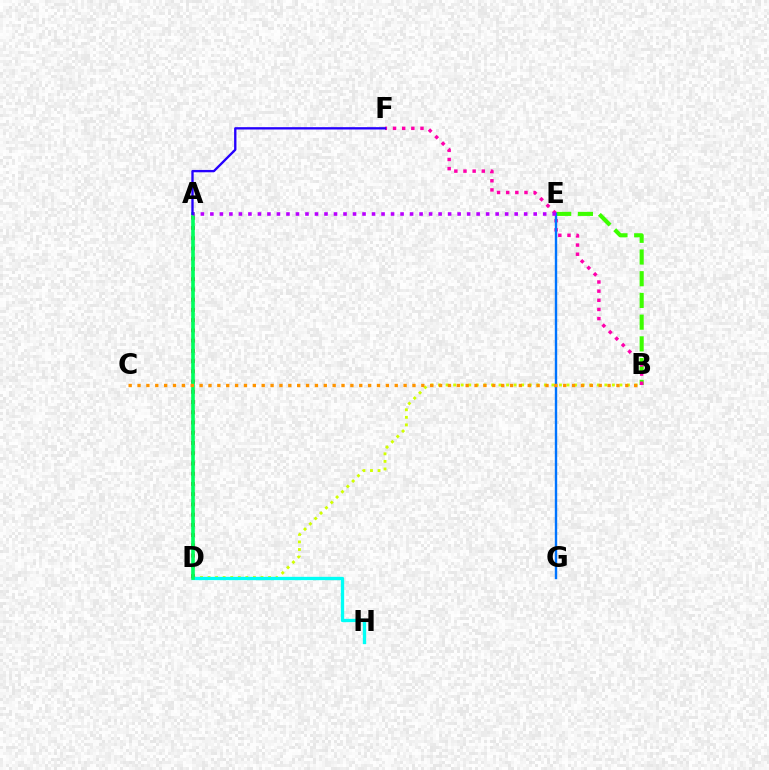{('B', 'D'): [{'color': '#d1ff00', 'line_style': 'dotted', 'thickness': 2.05}], ('B', 'E'): [{'color': '#3dff00', 'line_style': 'dashed', 'thickness': 2.95}], ('A', 'D'): [{'color': '#ff0000', 'line_style': 'dotted', 'thickness': 2.78}, {'color': '#00ff5c', 'line_style': 'solid', 'thickness': 2.62}], ('B', 'F'): [{'color': '#ff00ac', 'line_style': 'dotted', 'thickness': 2.49}], ('E', 'G'): [{'color': '#0074ff', 'line_style': 'solid', 'thickness': 1.72}], ('D', 'H'): [{'color': '#00fff6', 'line_style': 'solid', 'thickness': 2.39}], ('A', 'E'): [{'color': '#b900ff', 'line_style': 'dotted', 'thickness': 2.58}], ('B', 'C'): [{'color': '#ff9400', 'line_style': 'dotted', 'thickness': 2.41}], ('A', 'F'): [{'color': '#2500ff', 'line_style': 'solid', 'thickness': 1.69}]}